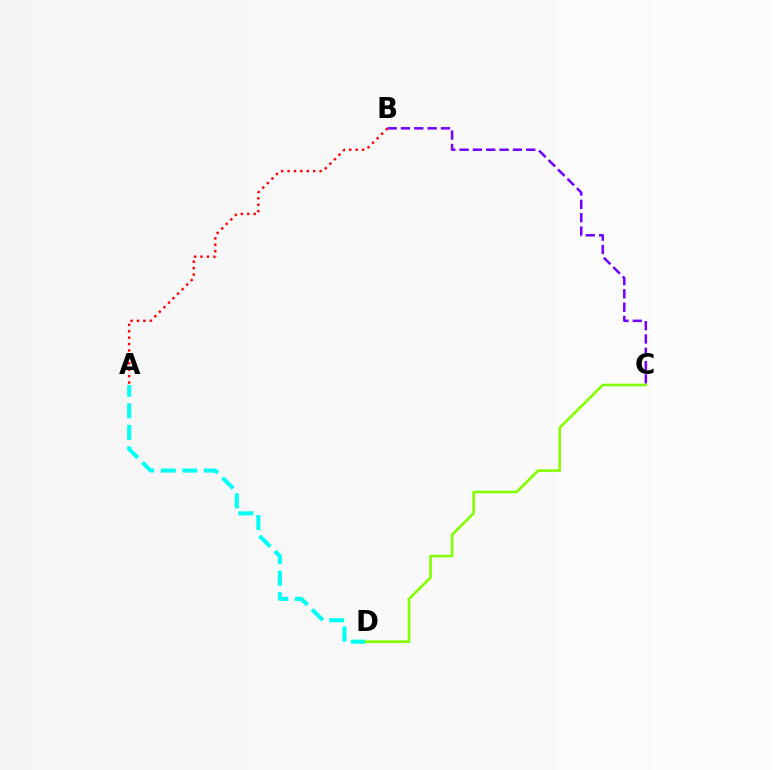{('A', 'B'): [{'color': '#ff0000', 'line_style': 'dotted', 'thickness': 1.74}], ('B', 'C'): [{'color': '#7200ff', 'line_style': 'dashed', 'thickness': 1.81}], ('A', 'D'): [{'color': '#00fff6', 'line_style': 'dashed', 'thickness': 2.93}], ('C', 'D'): [{'color': '#84ff00', 'line_style': 'solid', 'thickness': 1.9}]}